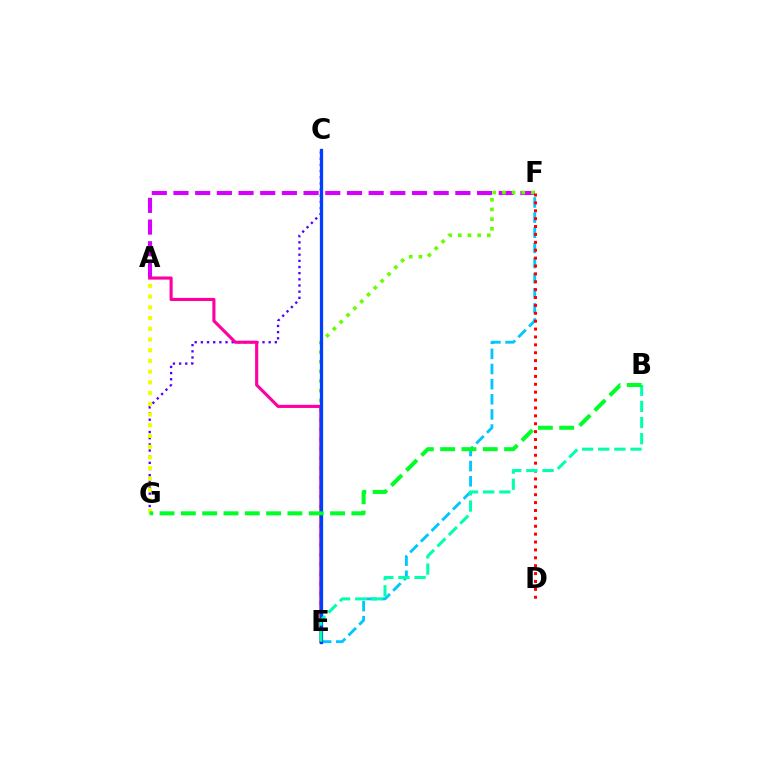{('C', 'E'): [{'color': '#ff8800', 'line_style': 'dashed', 'thickness': 1.91}, {'color': '#003fff', 'line_style': 'solid', 'thickness': 2.35}], ('C', 'G'): [{'color': '#4f00ff', 'line_style': 'dotted', 'thickness': 1.67}], ('A', 'F'): [{'color': '#d600ff', 'line_style': 'dashed', 'thickness': 2.95}], ('E', 'F'): [{'color': '#00c7ff', 'line_style': 'dashed', 'thickness': 2.06}, {'color': '#66ff00', 'line_style': 'dotted', 'thickness': 2.62}], ('A', 'E'): [{'color': '#ff00a0', 'line_style': 'solid', 'thickness': 2.25}], ('D', 'F'): [{'color': '#ff0000', 'line_style': 'dotted', 'thickness': 2.14}], ('A', 'G'): [{'color': '#eeff00', 'line_style': 'dotted', 'thickness': 2.91}], ('B', 'E'): [{'color': '#00ffaf', 'line_style': 'dashed', 'thickness': 2.19}], ('B', 'G'): [{'color': '#00ff27', 'line_style': 'dashed', 'thickness': 2.9}]}